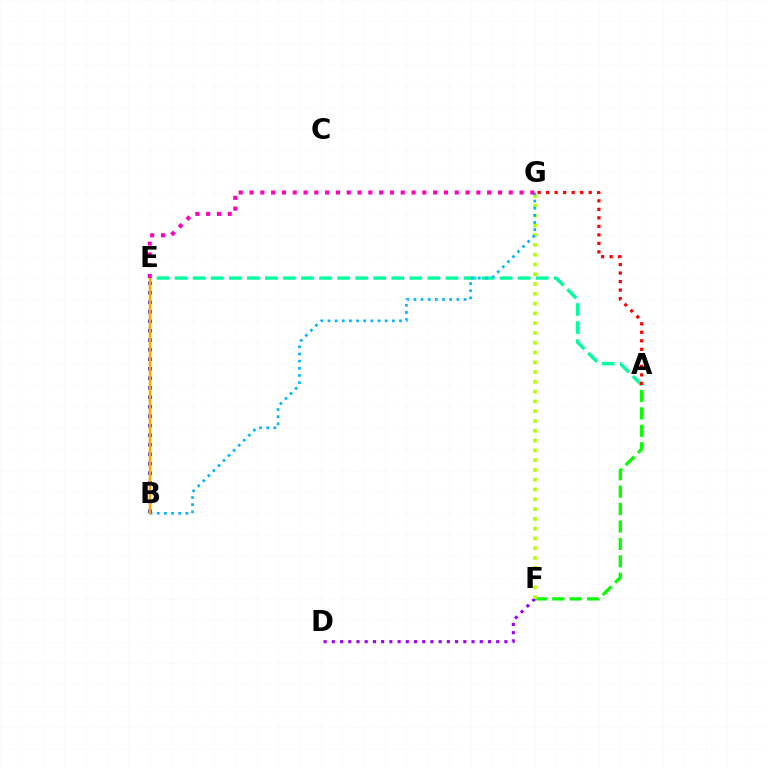{('A', 'F'): [{'color': '#08ff00', 'line_style': 'dashed', 'thickness': 2.37}], ('A', 'E'): [{'color': '#00ff9d', 'line_style': 'dashed', 'thickness': 2.45}], ('D', 'F'): [{'color': '#9b00ff', 'line_style': 'dotted', 'thickness': 2.23}], ('F', 'G'): [{'color': '#b3ff00', 'line_style': 'dotted', 'thickness': 2.66}], ('B', 'G'): [{'color': '#00b5ff', 'line_style': 'dotted', 'thickness': 1.94}], ('A', 'G'): [{'color': '#ff0000', 'line_style': 'dotted', 'thickness': 2.31}], ('B', 'E'): [{'color': '#0010ff', 'line_style': 'dotted', 'thickness': 2.58}, {'color': '#ffa500', 'line_style': 'solid', 'thickness': 1.8}], ('E', 'G'): [{'color': '#ff00bd', 'line_style': 'dotted', 'thickness': 2.93}]}